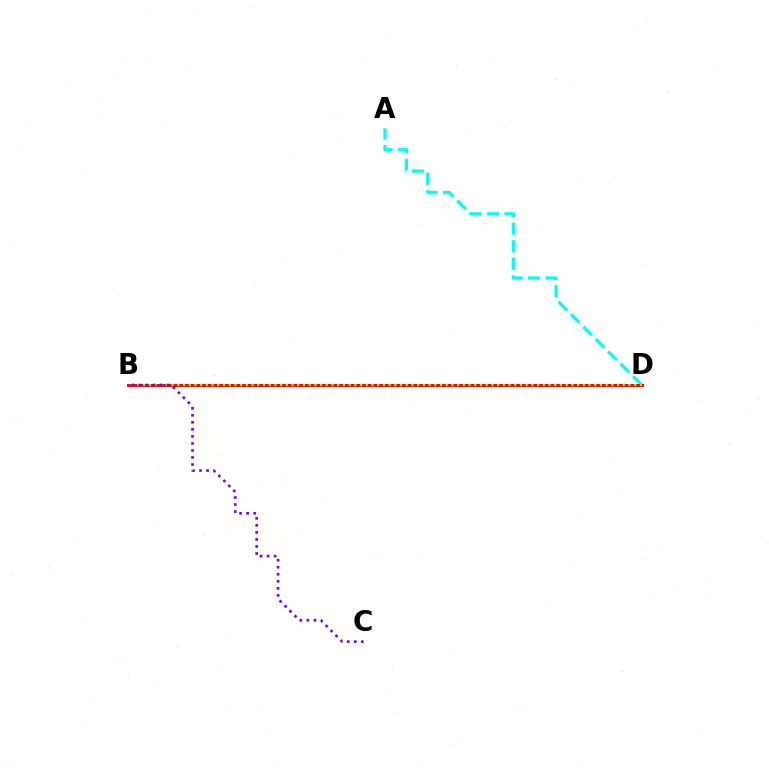{('A', 'D'): [{'color': '#00fff6', 'line_style': 'dashed', 'thickness': 2.39}], ('B', 'D'): [{'color': '#ff0000', 'line_style': 'solid', 'thickness': 2.13}, {'color': '#84ff00', 'line_style': 'dotted', 'thickness': 1.55}], ('B', 'C'): [{'color': '#7200ff', 'line_style': 'dotted', 'thickness': 1.91}]}